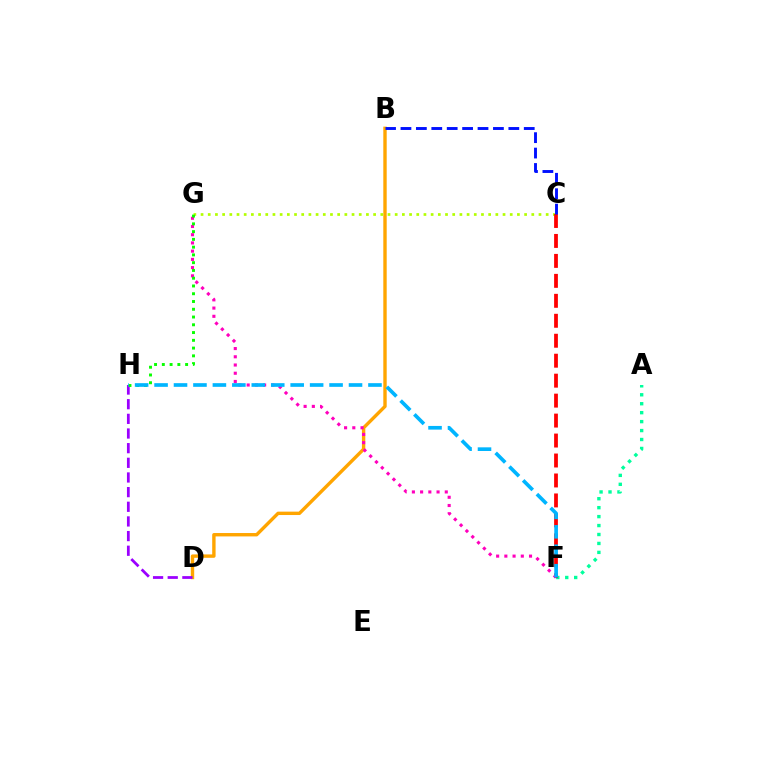{('B', 'D'): [{'color': '#ffa500', 'line_style': 'solid', 'thickness': 2.44}], ('D', 'H'): [{'color': '#9b00ff', 'line_style': 'dashed', 'thickness': 1.99}], ('A', 'F'): [{'color': '#00ff9d', 'line_style': 'dotted', 'thickness': 2.43}], ('C', 'G'): [{'color': '#b3ff00', 'line_style': 'dotted', 'thickness': 1.95}], ('C', 'F'): [{'color': '#ff0000', 'line_style': 'dashed', 'thickness': 2.71}], ('F', 'G'): [{'color': '#ff00bd', 'line_style': 'dotted', 'thickness': 2.23}], ('G', 'H'): [{'color': '#08ff00', 'line_style': 'dotted', 'thickness': 2.11}], ('B', 'C'): [{'color': '#0010ff', 'line_style': 'dashed', 'thickness': 2.09}], ('F', 'H'): [{'color': '#00b5ff', 'line_style': 'dashed', 'thickness': 2.64}]}